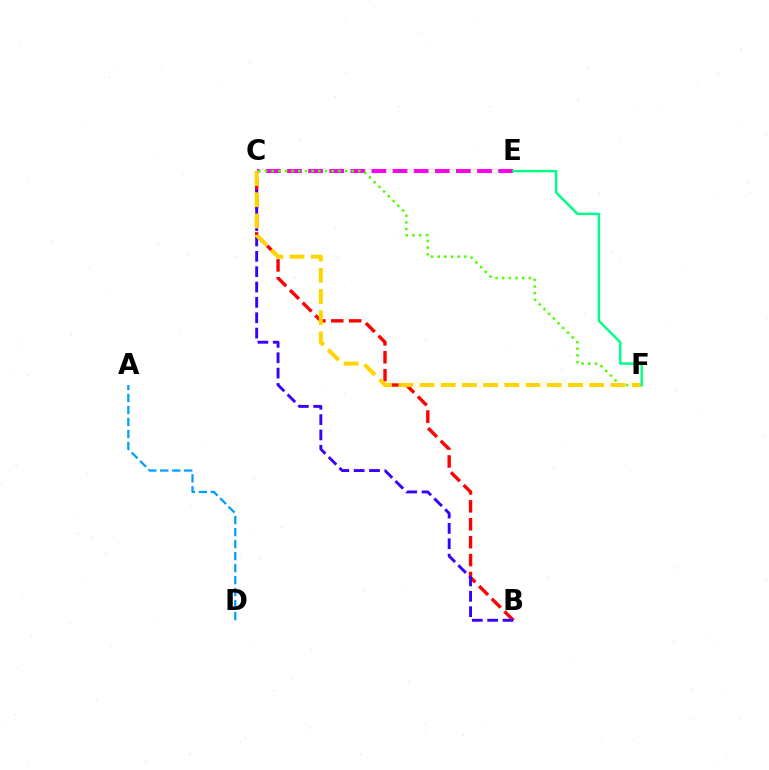{('B', 'C'): [{'color': '#ff0000', 'line_style': 'dashed', 'thickness': 2.43}, {'color': '#3700ff', 'line_style': 'dashed', 'thickness': 2.09}], ('A', 'D'): [{'color': '#009eff', 'line_style': 'dashed', 'thickness': 1.63}], ('C', 'E'): [{'color': '#ff00ed', 'line_style': 'dashed', 'thickness': 2.87}], ('C', 'F'): [{'color': '#4fff00', 'line_style': 'dotted', 'thickness': 1.81}, {'color': '#ffd500', 'line_style': 'dashed', 'thickness': 2.88}], ('E', 'F'): [{'color': '#00ff86', 'line_style': 'solid', 'thickness': 1.75}]}